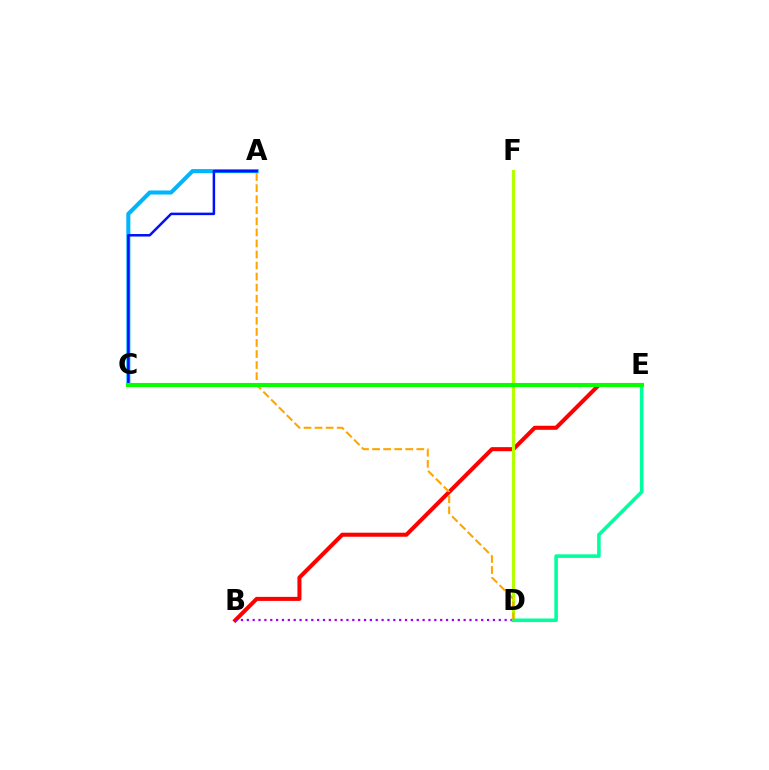{('A', 'C'): [{'color': '#00b5ff', 'line_style': 'solid', 'thickness': 2.92}, {'color': '#0010ff', 'line_style': 'solid', 'thickness': 1.8}], ('C', 'E'): [{'color': '#ff00bd', 'line_style': 'solid', 'thickness': 1.53}, {'color': '#08ff00', 'line_style': 'solid', 'thickness': 2.95}], ('B', 'E'): [{'color': '#ff0000', 'line_style': 'solid', 'thickness': 2.91}], ('D', 'F'): [{'color': '#b3ff00', 'line_style': 'solid', 'thickness': 2.28}], ('B', 'D'): [{'color': '#9b00ff', 'line_style': 'dotted', 'thickness': 1.59}], ('D', 'E'): [{'color': '#00ff9d', 'line_style': 'solid', 'thickness': 2.57}], ('A', 'D'): [{'color': '#ffa500', 'line_style': 'dashed', 'thickness': 1.5}]}